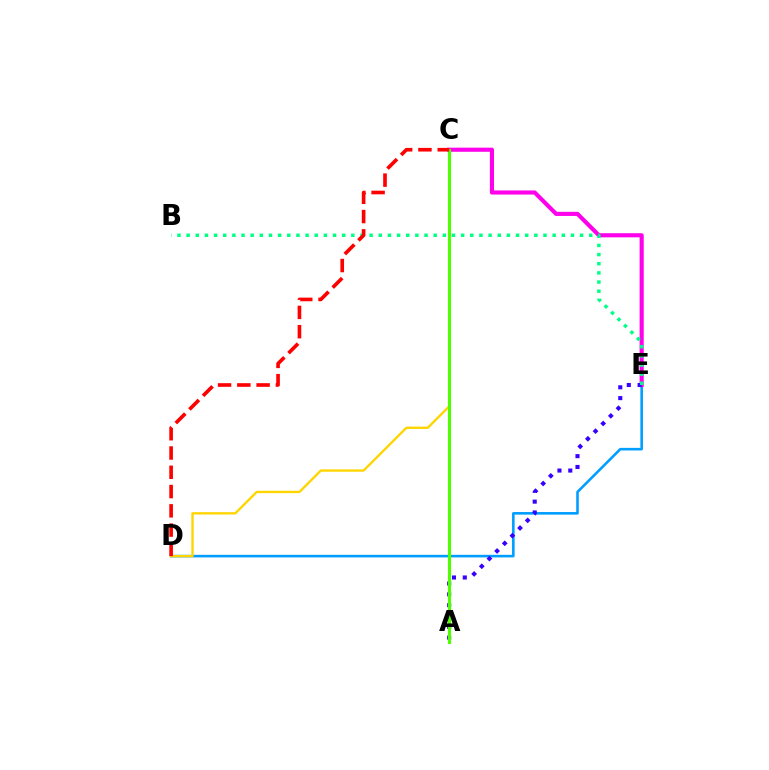{('D', 'E'): [{'color': '#009eff', 'line_style': 'solid', 'thickness': 1.86}], ('C', 'D'): [{'color': '#ffd500', 'line_style': 'solid', 'thickness': 1.69}, {'color': '#ff0000', 'line_style': 'dashed', 'thickness': 2.62}], ('C', 'E'): [{'color': '#ff00ed', 'line_style': 'solid', 'thickness': 2.96}], ('A', 'E'): [{'color': '#3700ff', 'line_style': 'dotted', 'thickness': 2.94}], ('B', 'E'): [{'color': '#00ff86', 'line_style': 'dotted', 'thickness': 2.49}], ('A', 'C'): [{'color': '#4fff00', 'line_style': 'solid', 'thickness': 2.26}]}